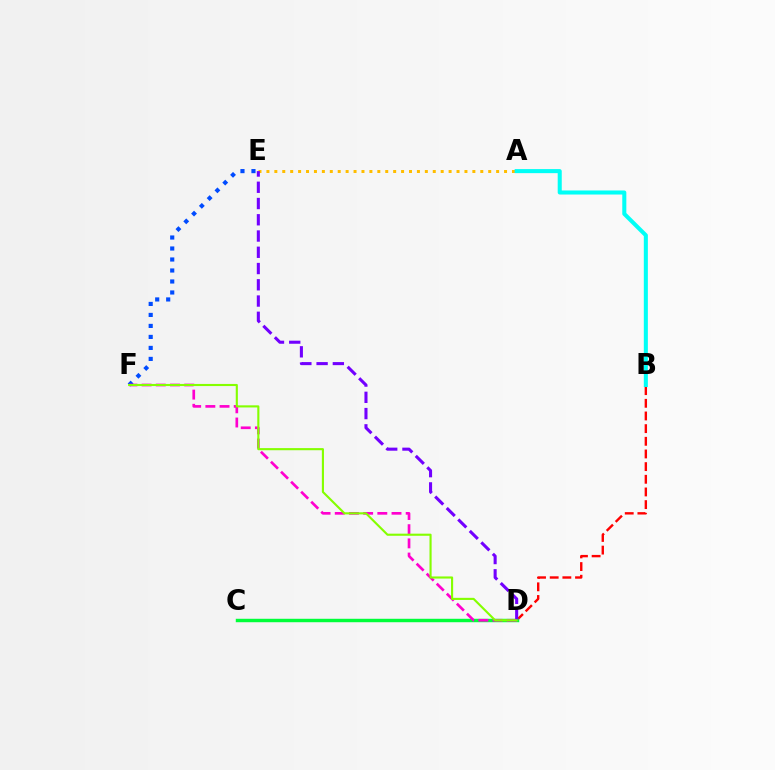{('E', 'F'): [{'color': '#004bff', 'line_style': 'dotted', 'thickness': 2.99}], ('B', 'D'): [{'color': '#ff0000', 'line_style': 'dashed', 'thickness': 1.72}], ('C', 'D'): [{'color': '#00ff39', 'line_style': 'solid', 'thickness': 2.48}], ('D', 'F'): [{'color': '#ff00cf', 'line_style': 'dashed', 'thickness': 1.93}, {'color': '#84ff00', 'line_style': 'solid', 'thickness': 1.53}], ('A', 'E'): [{'color': '#ffbd00', 'line_style': 'dotted', 'thickness': 2.15}], ('A', 'B'): [{'color': '#00fff6', 'line_style': 'solid', 'thickness': 2.92}], ('D', 'E'): [{'color': '#7200ff', 'line_style': 'dashed', 'thickness': 2.21}]}